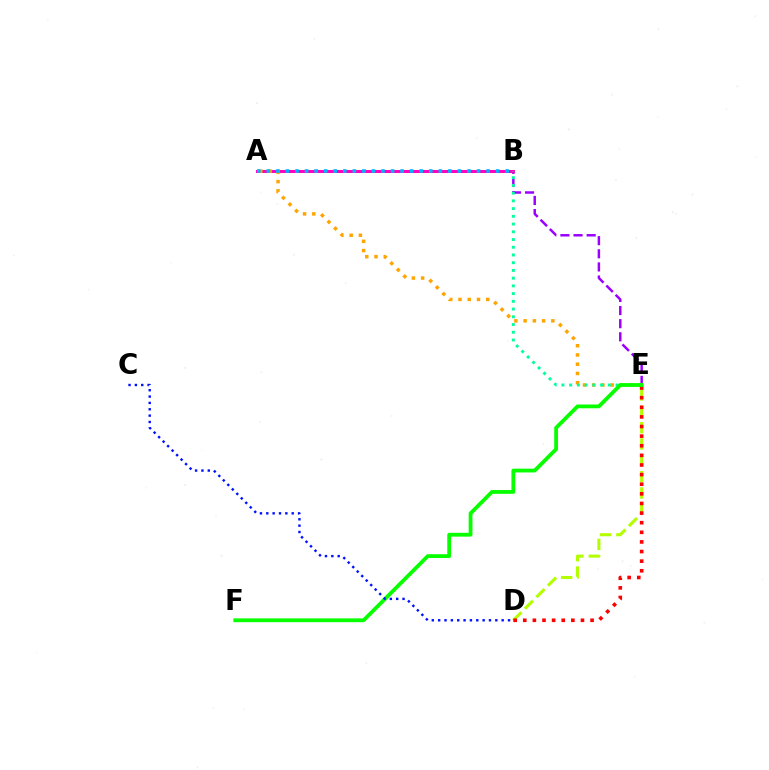{('B', 'E'): [{'color': '#9b00ff', 'line_style': 'dashed', 'thickness': 1.78}, {'color': '#00ff9d', 'line_style': 'dotted', 'thickness': 2.1}], ('A', 'B'): [{'color': '#ff00bd', 'line_style': 'solid', 'thickness': 2.13}, {'color': '#00b5ff', 'line_style': 'dotted', 'thickness': 2.6}], ('D', 'E'): [{'color': '#b3ff00', 'line_style': 'dashed', 'thickness': 2.22}, {'color': '#ff0000', 'line_style': 'dotted', 'thickness': 2.61}], ('A', 'E'): [{'color': '#ffa500', 'line_style': 'dotted', 'thickness': 2.51}], ('E', 'F'): [{'color': '#08ff00', 'line_style': 'solid', 'thickness': 2.74}], ('C', 'D'): [{'color': '#0010ff', 'line_style': 'dotted', 'thickness': 1.73}]}